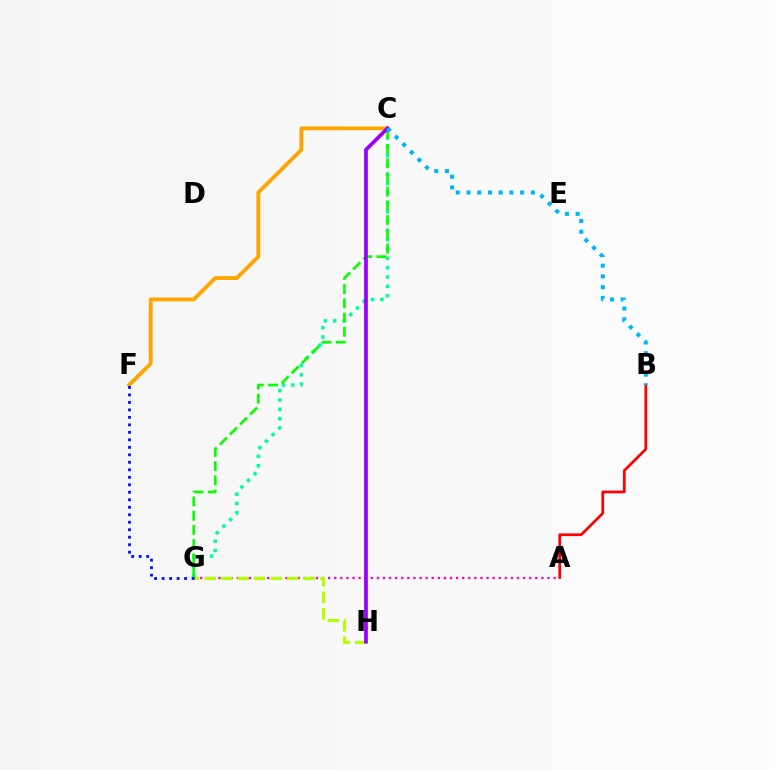{('A', 'G'): [{'color': '#ff00bd', 'line_style': 'dotted', 'thickness': 1.66}], ('C', 'F'): [{'color': '#ffa500', 'line_style': 'solid', 'thickness': 2.75}], ('C', 'G'): [{'color': '#00ff9d', 'line_style': 'dotted', 'thickness': 2.54}, {'color': '#08ff00', 'line_style': 'dashed', 'thickness': 1.93}], ('G', 'H'): [{'color': '#b3ff00', 'line_style': 'dashed', 'thickness': 2.24}], ('C', 'H'): [{'color': '#9b00ff', 'line_style': 'solid', 'thickness': 2.71}], ('A', 'B'): [{'color': '#ff0000', 'line_style': 'solid', 'thickness': 1.95}], ('B', 'C'): [{'color': '#00b5ff', 'line_style': 'dotted', 'thickness': 2.91}], ('F', 'G'): [{'color': '#0010ff', 'line_style': 'dotted', 'thickness': 2.04}]}